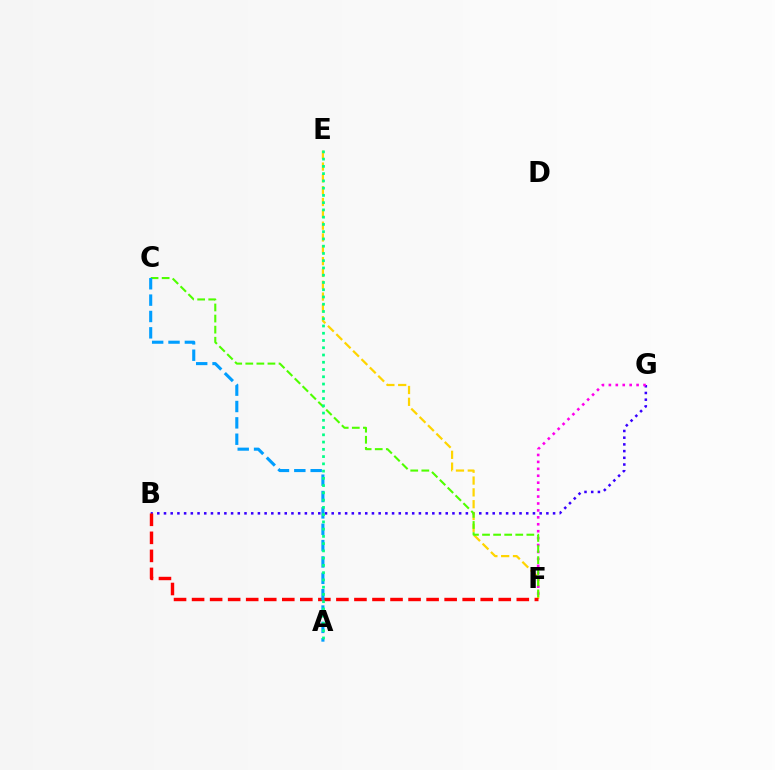{('B', 'G'): [{'color': '#3700ff', 'line_style': 'dotted', 'thickness': 1.82}], ('E', 'F'): [{'color': '#ffd500', 'line_style': 'dashed', 'thickness': 1.61}], ('F', 'G'): [{'color': '#ff00ed', 'line_style': 'dotted', 'thickness': 1.88}], ('B', 'F'): [{'color': '#ff0000', 'line_style': 'dashed', 'thickness': 2.45}], ('C', 'F'): [{'color': '#4fff00', 'line_style': 'dashed', 'thickness': 1.51}], ('A', 'C'): [{'color': '#009eff', 'line_style': 'dashed', 'thickness': 2.22}], ('A', 'E'): [{'color': '#00ff86', 'line_style': 'dotted', 'thickness': 1.97}]}